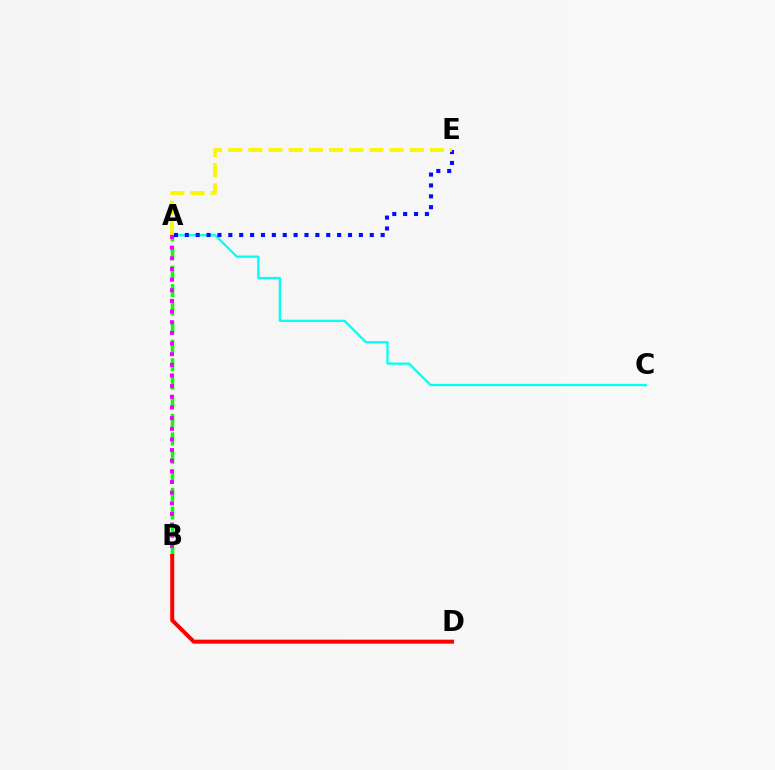{('A', 'B'): [{'color': '#08ff00', 'line_style': 'dashed', 'thickness': 2.52}, {'color': '#ee00ff', 'line_style': 'dotted', 'thickness': 2.89}], ('A', 'C'): [{'color': '#00fff6', 'line_style': 'solid', 'thickness': 1.65}], ('A', 'E'): [{'color': '#0010ff', 'line_style': 'dotted', 'thickness': 2.96}, {'color': '#fcf500', 'line_style': 'dashed', 'thickness': 2.74}], ('B', 'D'): [{'color': '#ff0000', 'line_style': 'solid', 'thickness': 2.88}]}